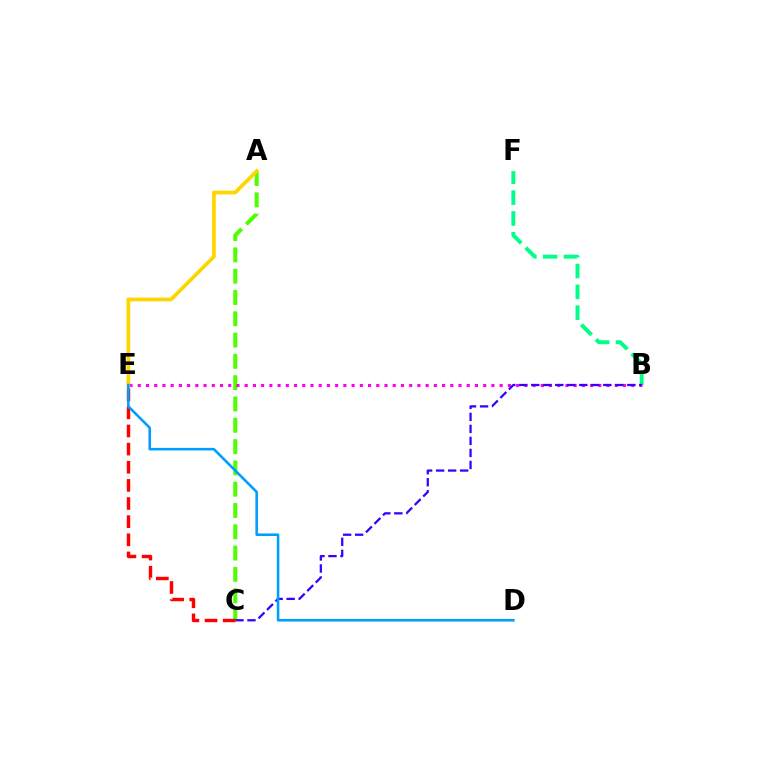{('A', 'C'): [{'color': '#4fff00', 'line_style': 'dashed', 'thickness': 2.89}], ('B', 'F'): [{'color': '#00ff86', 'line_style': 'dashed', 'thickness': 2.83}], ('B', 'E'): [{'color': '#ff00ed', 'line_style': 'dotted', 'thickness': 2.23}], ('B', 'C'): [{'color': '#3700ff', 'line_style': 'dashed', 'thickness': 1.63}], ('C', 'E'): [{'color': '#ff0000', 'line_style': 'dashed', 'thickness': 2.46}], ('A', 'E'): [{'color': '#ffd500', 'line_style': 'solid', 'thickness': 2.7}], ('D', 'E'): [{'color': '#009eff', 'line_style': 'solid', 'thickness': 1.86}]}